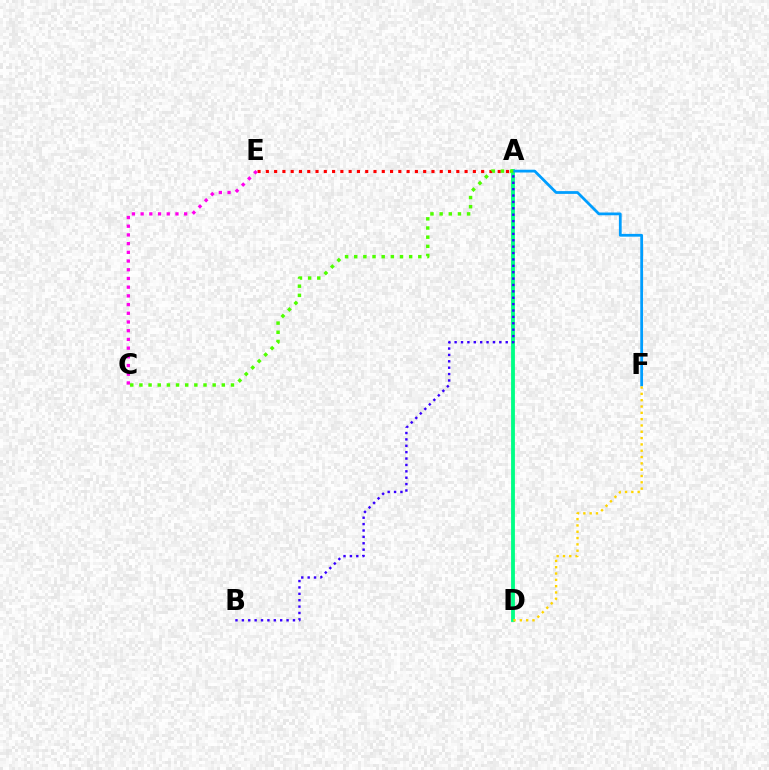{('A', 'E'): [{'color': '#ff0000', 'line_style': 'dotted', 'thickness': 2.25}], ('A', 'D'): [{'color': '#00ff86', 'line_style': 'solid', 'thickness': 2.75}], ('C', 'E'): [{'color': '#ff00ed', 'line_style': 'dotted', 'thickness': 2.37}], ('A', 'F'): [{'color': '#009eff', 'line_style': 'solid', 'thickness': 2.0}], ('A', 'C'): [{'color': '#4fff00', 'line_style': 'dotted', 'thickness': 2.49}], ('A', 'B'): [{'color': '#3700ff', 'line_style': 'dotted', 'thickness': 1.74}], ('D', 'F'): [{'color': '#ffd500', 'line_style': 'dotted', 'thickness': 1.72}]}